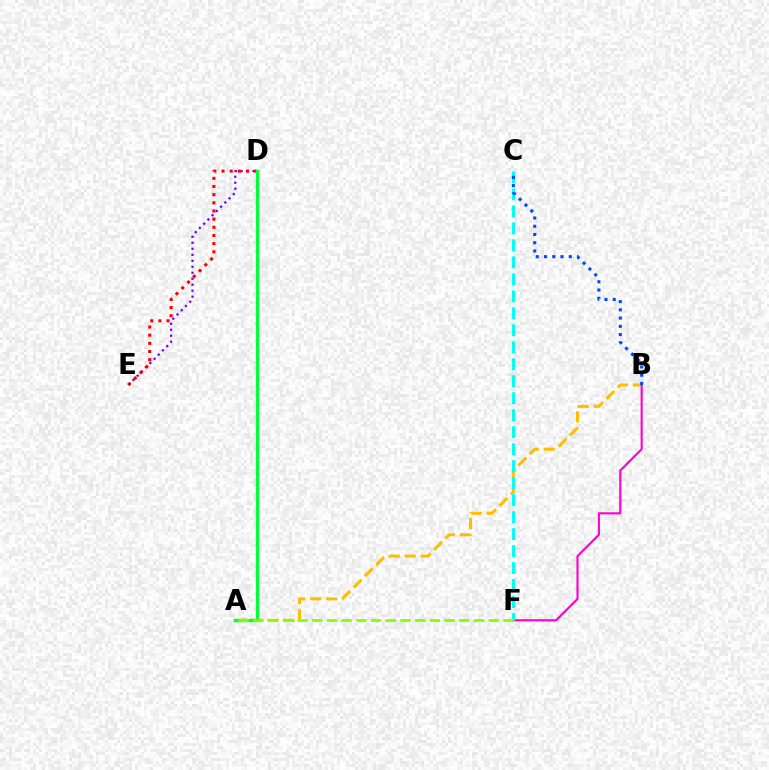{('A', 'B'): [{'color': '#ffbd00', 'line_style': 'dashed', 'thickness': 2.18}], ('B', 'F'): [{'color': '#ff00cf', 'line_style': 'solid', 'thickness': 1.54}], ('C', 'F'): [{'color': '#00fff6', 'line_style': 'dashed', 'thickness': 2.31}], ('D', 'E'): [{'color': '#7200ff', 'line_style': 'dotted', 'thickness': 1.63}, {'color': '#ff0000', 'line_style': 'dotted', 'thickness': 2.22}], ('B', 'C'): [{'color': '#004bff', 'line_style': 'dotted', 'thickness': 2.24}], ('A', 'D'): [{'color': '#00ff39', 'line_style': 'solid', 'thickness': 2.4}], ('A', 'F'): [{'color': '#84ff00', 'line_style': 'dashed', 'thickness': 2.0}]}